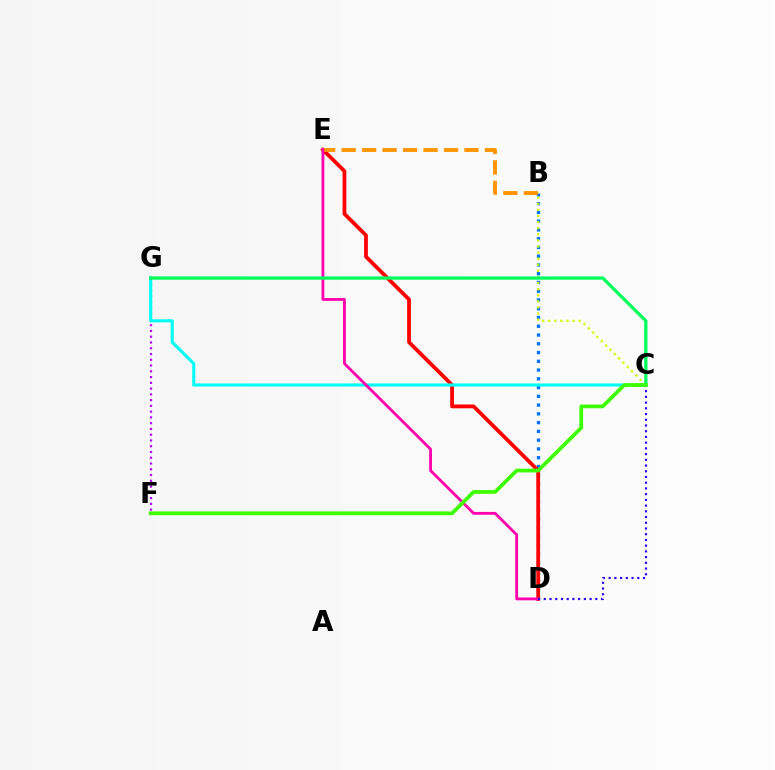{('B', 'D'): [{'color': '#0074ff', 'line_style': 'dotted', 'thickness': 2.38}], ('D', 'E'): [{'color': '#ff0000', 'line_style': 'solid', 'thickness': 2.72}, {'color': '#ff00ac', 'line_style': 'solid', 'thickness': 2.03}], ('B', 'C'): [{'color': '#d1ff00', 'line_style': 'dotted', 'thickness': 1.66}], ('F', 'G'): [{'color': '#b900ff', 'line_style': 'dotted', 'thickness': 1.57}], ('C', 'G'): [{'color': '#00fff6', 'line_style': 'solid', 'thickness': 2.21}, {'color': '#00ff5c', 'line_style': 'solid', 'thickness': 2.37}], ('B', 'E'): [{'color': '#ff9400', 'line_style': 'dashed', 'thickness': 2.78}], ('C', 'D'): [{'color': '#2500ff', 'line_style': 'dotted', 'thickness': 1.55}], ('C', 'F'): [{'color': '#3dff00', 'line_style': 'solid', 'thickness': 2.69}]}